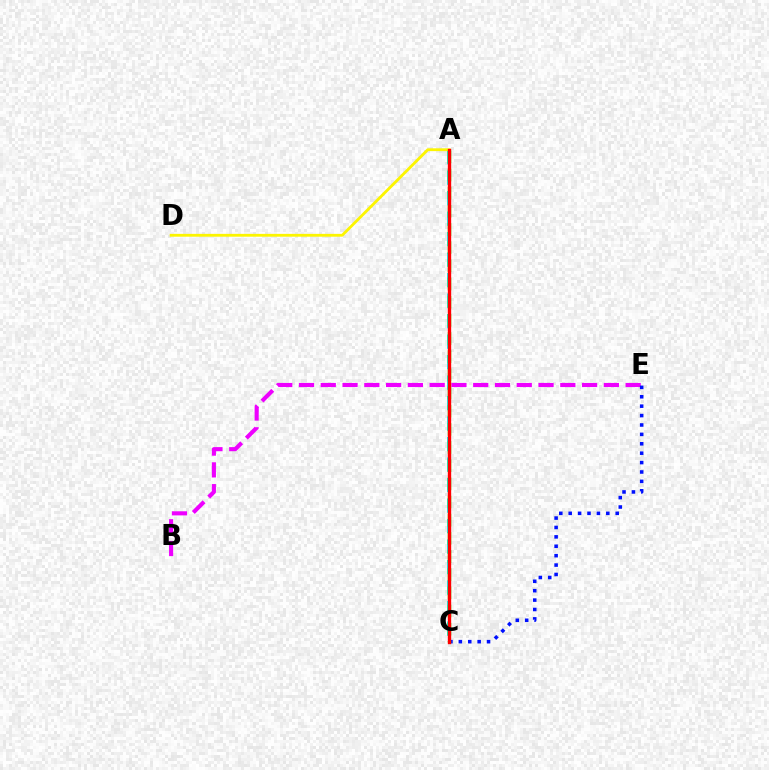{('B', 'E'): [{'color': '#ee00ff', 'line_style': 'dashed', 'thickness': 2.96}], ('C', 'E'): [{'color': '#0010ff', 'line_style': 'dotted', 'thickness': 2.55}], ('A', 'C'): [{'color': '#00fff6', 'line_style': 'dashed', 'thickness': 2.78}, {'color': '#08ff00', 'line_style': 'dashed', 'thickness': 2.47}, {'color': '#ff0000', 'line_style': 'solid', 'thickness': 2.41}], ('A', 'D'): [{'color': '#fcf500', 'line_style': 'solid', 'thickness': 2.03}]}